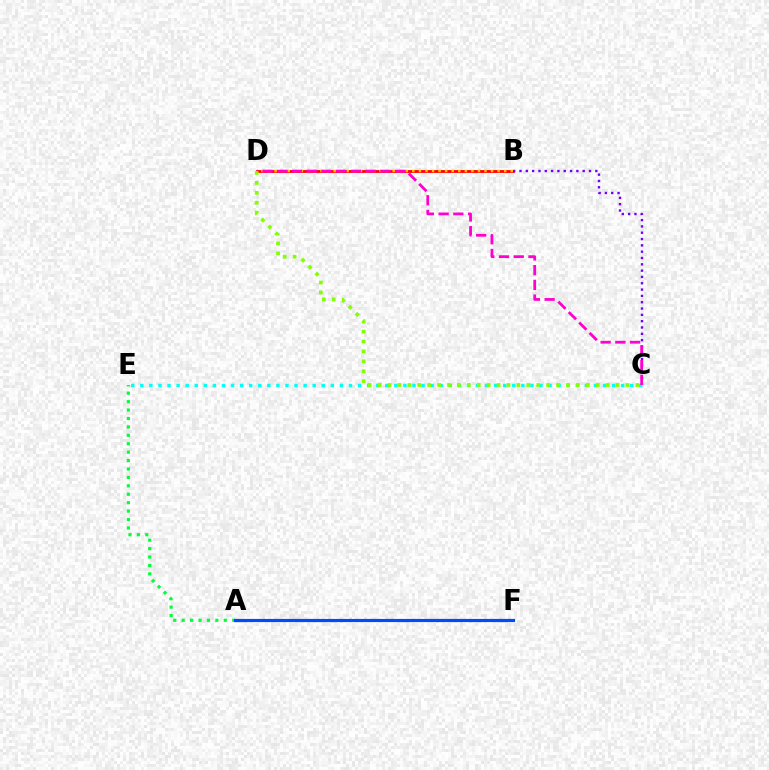{('B', 'D'): [{'color': '#ff0000', 'line_style': 'solid', 'thickness': 2.02}, {'color': '#ffbd00', 'line_style': 'dotted', 'thickness': 1.78}], ('A', 'E'): [{'color': '#00ff39', 'line_style': 'dotted', 'thickness': 2.29}], ('A', 'F'): [{'color': '#004bff', 'line_style': 'solid', 'thickness': 2.29}], ('B', 'C'): [{'color': '#7200ff', 'line_style': 'dotted', 'thickness': 1.72}], ('C', 'E'): [{'color': '#00fff6', 'line_style': 'dotted', 'thickness': 2.46}], ('C', 'D'): [{'color': '#ff00cf', 'line_style': 'dashed', 'thickness': 2.0}, {'color': '#84ff00', 'line_style': 'dotted', 'thickness': 2.69}]}